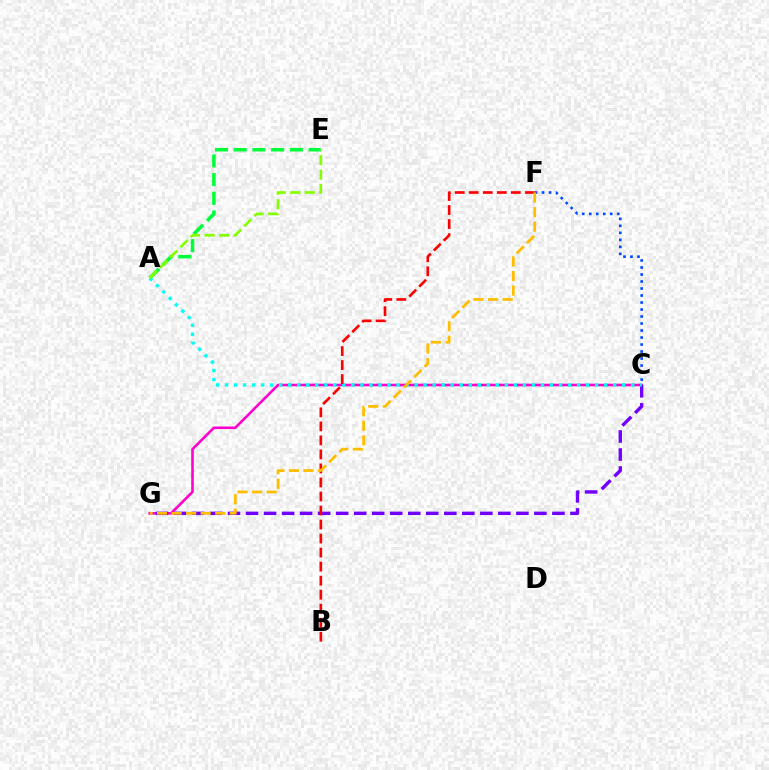{('C', 'G'): [{'color': '#ff00cf', 'line_style': 'solid', 'thickness': 1.87}, {'color': '#7200ff', 'line_style': 'dashed', 'thickness': 2.45}], ('A', 'E'): [{'color': '#00ff39', 'line_style': 'dashed', 'thickness': 2.54}, {'color': '#84ff00', 'line_style': 'dashed', 'thickness': 1.97}], ('A', 'C'): [{'color': '#00fff6', 'line_style': 'dotted', 'thickness': 2.45}], ('C', 'F'): [{'color': '#004bff', 'line_style': 'dotted', 'thickness': 1.9}], ('B', 'F'): [{'color': '#ff0000', 'line_style': 'dashed', 'thickness': 1.91}], ('F', 'G'): [{'color': '#ffbd00', 'line_style': 'dashed', 'thickness': 1.98}]}